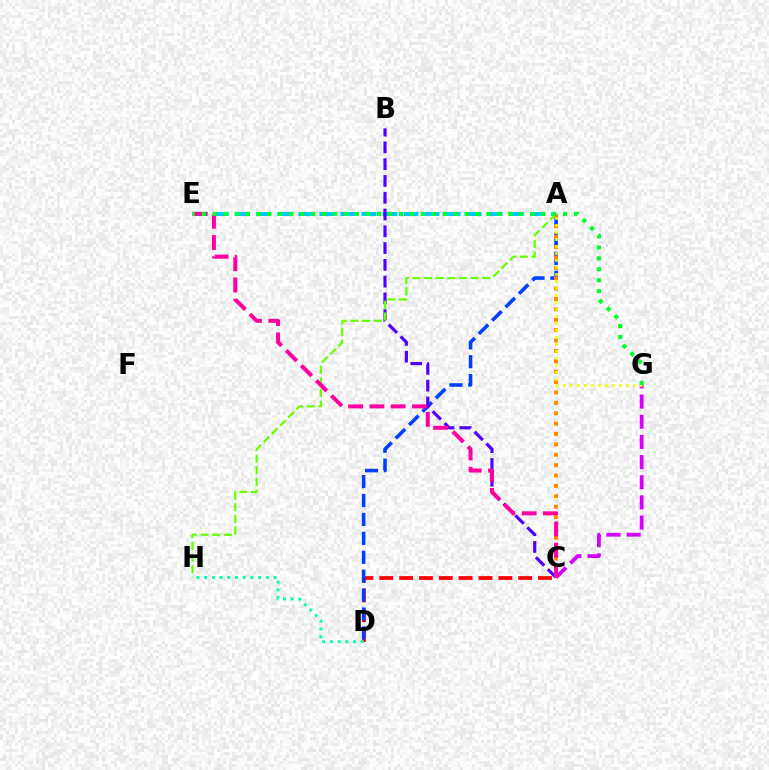{('A', 'E'): [{'color': '#00c7ff', 'line_style': 'dashed', 'thickness': 2.86}], ('C', 'D'): [{'color': '#ff0000', 'line_style': 'dashed', 'thickness': 2.7}], ('A', 'D'): [{'color': '#003fff', 'line_style': 'dashed', 'thickness': 2.57}], ('B', 'C'): [{'color': '#4f00ff', 'line_style': 'dashed', 'thickness': 2.28}], ('A', 'C'): [{'color': '#ff8800', 'line_style': 'dotted', 'thickness': 2.82}], ('C', 'G'): [{'color': '#d600ff', 'line_style': 'dashed', 'thickness': 2.74}], ('A', 'H'): [{'color': '#66ff00', 'line_style': 'dashed', 'thickness': 1.58}], ('A', 'G'): [{'color': '#eeff00', 'line_style': 'dotted', 'thickness': 1.9}], ('C', 'E'): [{'color': '#ff00a0', 'line_style': 'dashed', 'thickness': 2.89}], ('D', 'H'): [{'color': '#00ffaf', 'line_style': 'dotted', 'thickness': 2.09}], ('E', 'G'): [{'color': '#00ff27', 'line_style': 'dotted', 'thickness': 2.97}]}